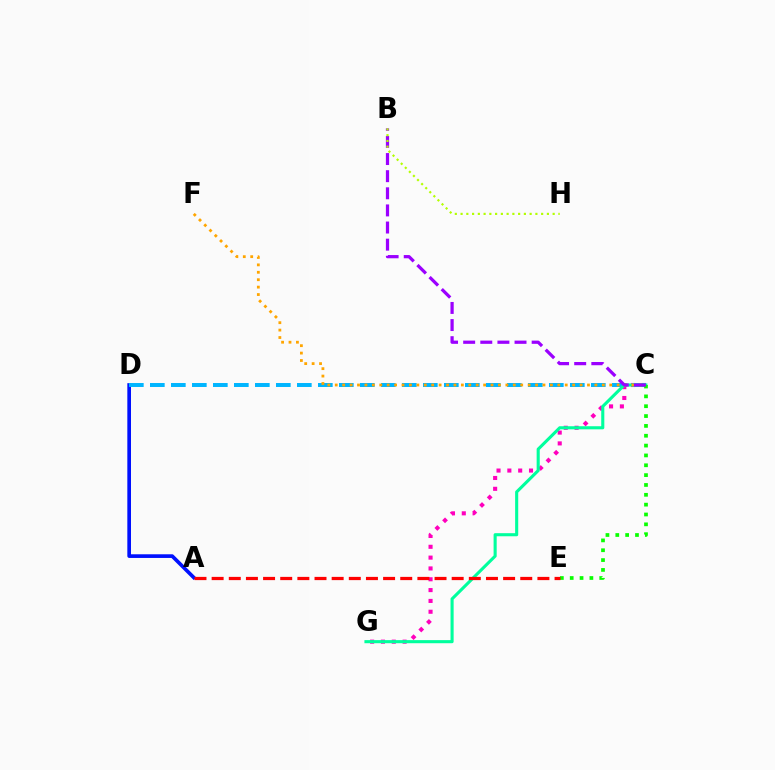{('C', 'G'): [{'color': '#ff00bd', 'line_style': 'dotted', 'thickness': 2.94}, {'color': '#00ff9d', 'line_style': 'solid', 'thickness': 2.23}], ('A', 'D'): [{'color': '#0010ff', 'line_style': 'solid', 'thickness': 2.64}], ('C', 'D'): [{'color': '#00b5ff', 'line_style': 'dashed', 'thickness': 2.85}], ('C', 'E'): [{'color': '#08ff00', 'line_style': 'dotted', 'thickness': 2.67}], ('C', 'F'): [{'color': '#ffa500', 'line_style': 'dotted', 'thickness': 2.02}], ('B', 'C'): [{'color': '#9b00ff', 'line_style': 'dashed', 'thickness': 2.33}], ('B', 'H'): [{'color': '#b3ff00', 'line_style': 'dotted', 'thickness': 1.56}], ('A', 'E'): [{'color': '#ff0000', 'line_style': 'dashed', 'thickness': 2.33}]}